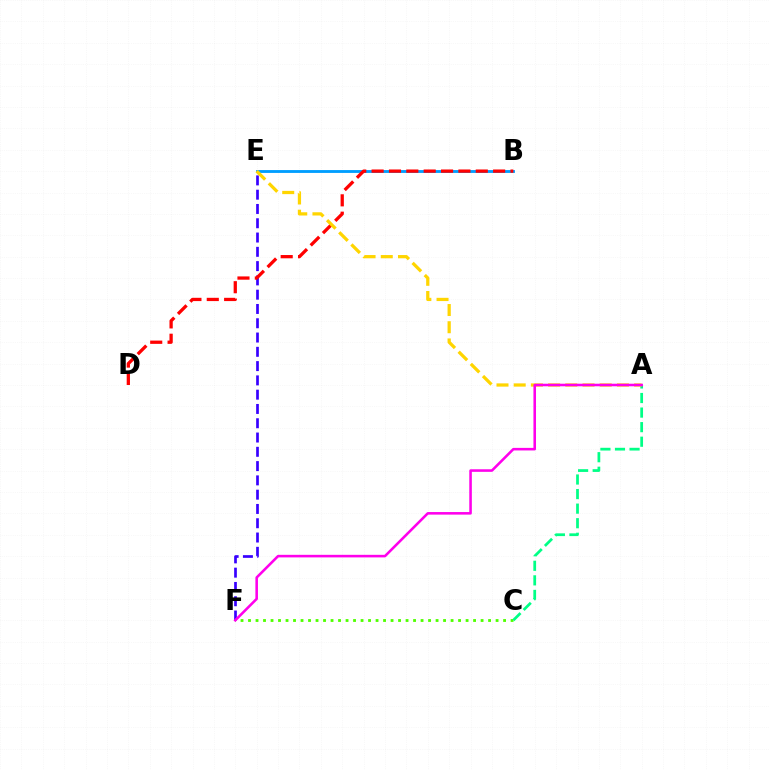{('C', 'F'): [{'color': '#4fff00', 'line_style': 'dotted', 'thickness': 2.04}], ('E', 'F'): [{'color': '#3700ff', 'line_style': 'dashed', 'thickness': 1.94}], ('B', 'E'): [{'color': '#009eff', 'line_style': 'solid', 'thickness': 2.05}], ('A', 'C'): [{'color': '#00ff86', 'line_style': 'dashed', 'thickness': 1.98}], ('B', 'D'): [{'color': '#ff0000', 'line_style': 'dashed', 'thickness': 2.36}], ('A', 'E'): [{'color': '#ffd500', 'line_style': 'dashed', 'thickness': 2.34}], ('A', 'F'): [{'color': '#ff00ed', 'line_style': 'solid', 'thickness': 1.85}]}